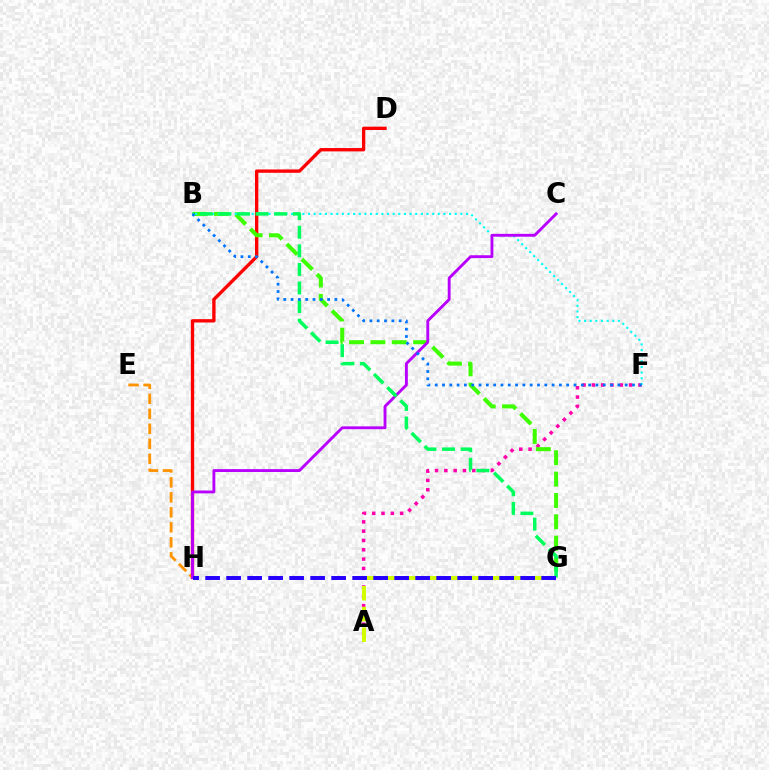{('D', 'H'): [{'color': '#ff0000', 'line_style': 'solid', 'thickness': 2.41}], ('A', 'F'): [{'color': '#ff00ac', 'line_style': 'dotted', 'thickness': 2.53}], ('E', 'H'): [{'color': '#ff9400', 'line_style': 'dashed', 'thickness': 2.04}], ('B', 'G'): [{'color': '#3dff00', 'line_style': 'dashed', 'thickness': 2.9}, {'color': '#00ff5c', 'line_style': 'dashed', 'thickness': 2.52}], ('B', 'F'): [{'color': '#00fff6', 'line_style': 'dotted', 'thickness': 1.53}, {'color': '#0074ff', 'line_style': 'dotted', 'thickness': 1.99}], ('A', 'G'): [{'color': '#d1ff00', 'line_style': 'dashed', 'thickness': 2.82}], ('C', 'H'): [{'color': '#b900ff', 'line_style': 'solid', 'thickness': 2.06}], ('G', 'H'): [{'color': '#2500ff', 'line_style': 'dashed', 'thickness': 2.85}]}